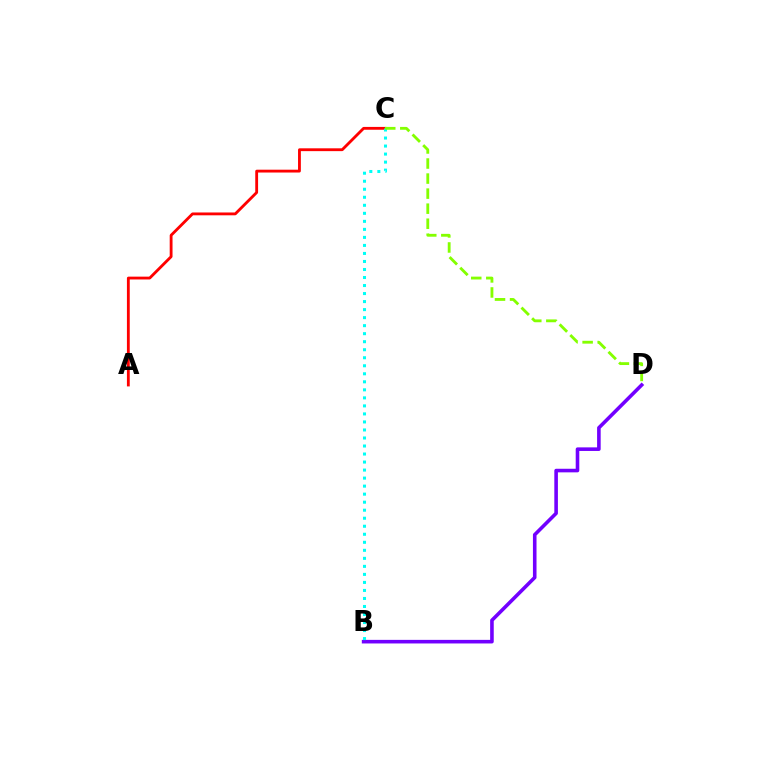{('A', 'C'): [{'color': '#ff0000', 'line_style': 'solid', 'thickness': 2.04}], ('B', 'D'): [{'color': '#7200ff', 'line_style': 'solid', 'thickness': 2.58}], ('B', 'C'): [{'color': '#00fff6', 'line_style': 'dotted', 'thickness': 2.18}], ('C', 'D'): [{'color': '#84ff00', 'line_style': 'dashed', 'thickness': 2.04}]}